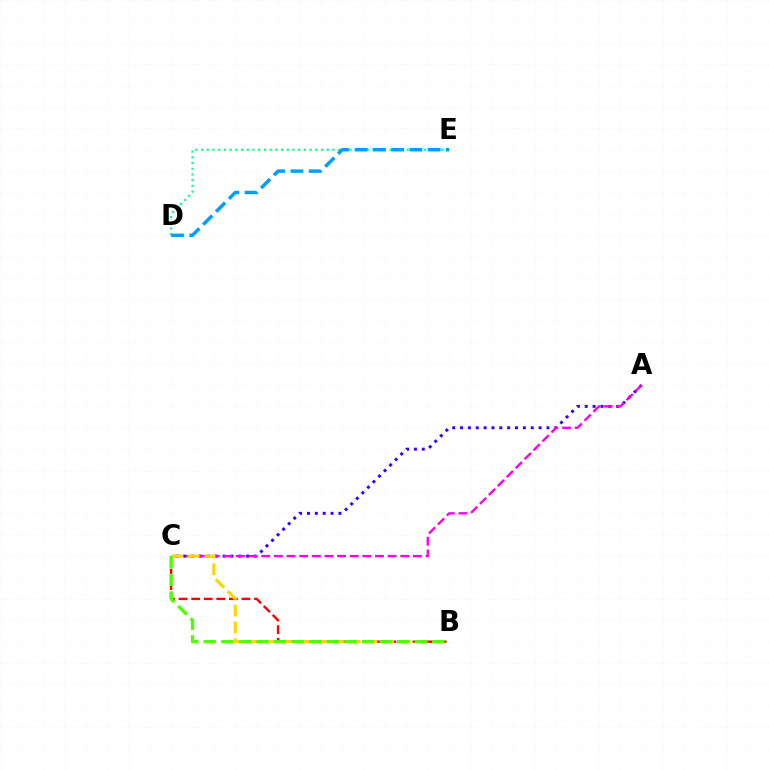{('A', 'C'): [{'color': '#3700ff', 'line_style': 'dotted', 'thickness': 2.13}, {'color': '#ff00ed', 'line_style': 'dashed', 'thickness': 1.72}], ('B', 'C'): [{'color': '#ff0000', 'line_style': 'dashed', 'thickness': 1.71}, {'color': '#ffd500', 'line_style': 'dashed', 'thickness': 2.27}, {'color': '#4fff00', 'line_style': 'dashed', 'thickness': 2.39}], ('D', 'E'): [{'color': '#00ff86', 'line_style': 'dotted', 'thickness': 1.55}, {'color': '#009eff', 'line_style': 'dashed', 'thickness': 2.48}]}